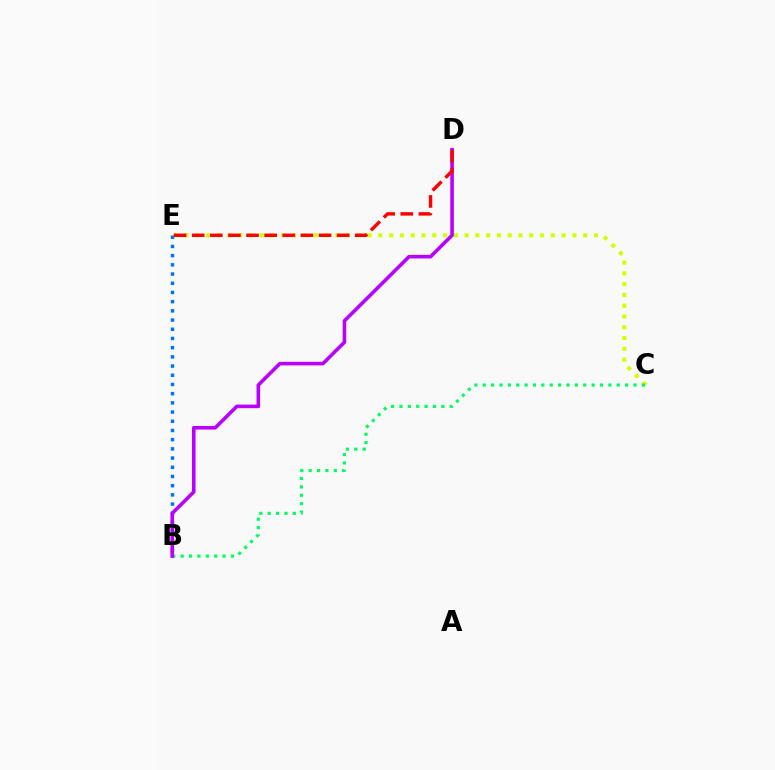{('C', 'E'): [{'color': '#d1ff00', 'line_style': 'dotted', 'thickness': 2.93}], ('B', 'E'): [{'color': '#0074ff', 'line_style': 'dotted', 'thickness': 2.5}], ('B', 'C'): [{'color': '#00ff5c', 'line_style': 'dotted', 'thickness': 2.28}], ('B', 'D'): [{'color': '#b900ff', 'line_style': 'solid', 'thickness': 2.59}], ('D', 'E'): [{'color': '#ff0000', 'line_style': 'dashed', 'thickness': 2.46}]}